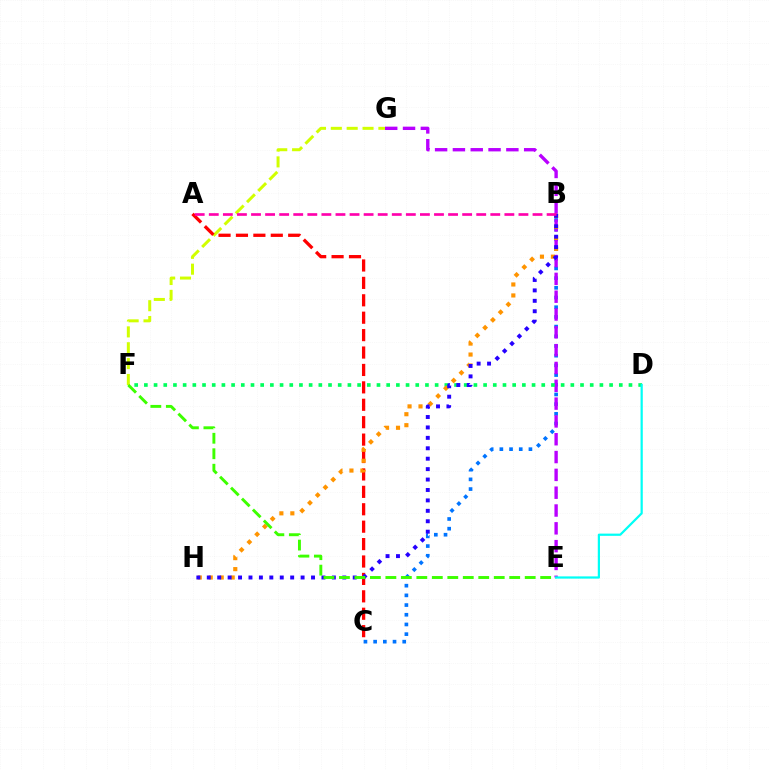{('B', 'C'): [{'color': '#0074ff', 'line_style': 'dotted', 'thickness': 2.63}], ('E', 'G'): [{'color': '#b900ff', 'line_style': 'dashed', 'thickness': 2.42}], ('D', 'F'): [{'color': '#00ff5c', 'line_style': 'dotted', 'thickness': 2.63}], ('F', 'G'): [{'color': '#d1ff00', 'line_style': 'dashed', 'thickness': 2.15}], ('A', 'C'): [{'color': '#ff0000', 'line_style': 'dashed', 'thickness': 2.37}], ('B', 'H'): [{'color': '#ff9400', 'line_style': 'dotted', 'thickness': 2.98}, {'color': '#2500ff', 'line_style': 'dotted', 'thickness': 2.83}], ('E', 'F'): [{'color': '#3dff00', 'line_style': 'dashed', 'thickness': 2.1}], ('A', 'B'): [{'color': '#ff00ac', 'line_style': 'dashed', 'thickness': 1.91}], ('D', 'E'): [{'color': '#00fff6', 'line_style': 'solid', 'thickness': 1.6}]}